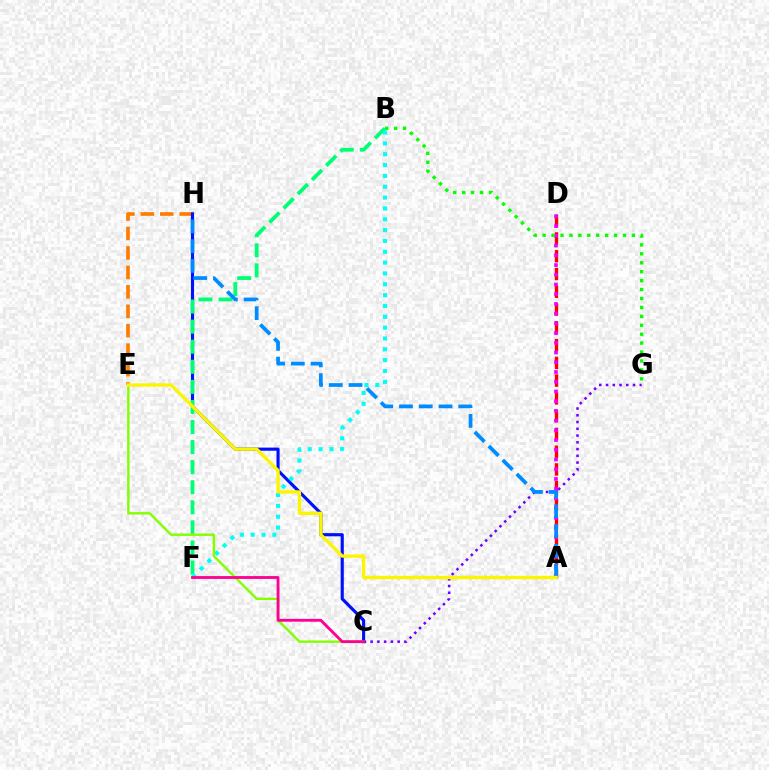{('A', 'D'): [{'color': '#ff0000', 'line_style': 'dashed', 'thickness': 2.41}, {'color': '#ee00ff', 'line_style': 'dotted', 'thickness': 2.64}], ('E', 'H'): [{'color': '#ff7c00', 'line_style': 'dashed', 'thickness': 2.64}], ('B', 'G'): [{'color': '#08ff00', 'line_style': 'dotted', 'thickness': 2.43}], ('C', 'H'): [{'color': '#0010ff', 'line_style': 'solid', 'thickness': 2.27}], ('C', 'G'): [{'color': '#7200ff', 'line_style': 'dotted', 'thickness': 1.84}], ('B', 'F'): [{'color': '#00ff74', 'line_style': 'dashed', 'thickness': 2.73}, {'color': '#00fff6', 'line_style': 'dotted', 'thickness': 2.94}], ('C', 'E'): [{'color': '#84ff00', 'line_style': 'solid', 'thickness': 1.74}], ('C', 'F'): [{'color': '#ff0094', 'line_style': 'solid', 'thickness': 2.05}], ('A', 'H'): [{'color': '#008cff', 'line_style': 'dashed', 'thickness': 2.69}], ('A', 'E'): [{'color': '#fcf500', 'line_style': 'solid', 'thickness': 2.4}]}